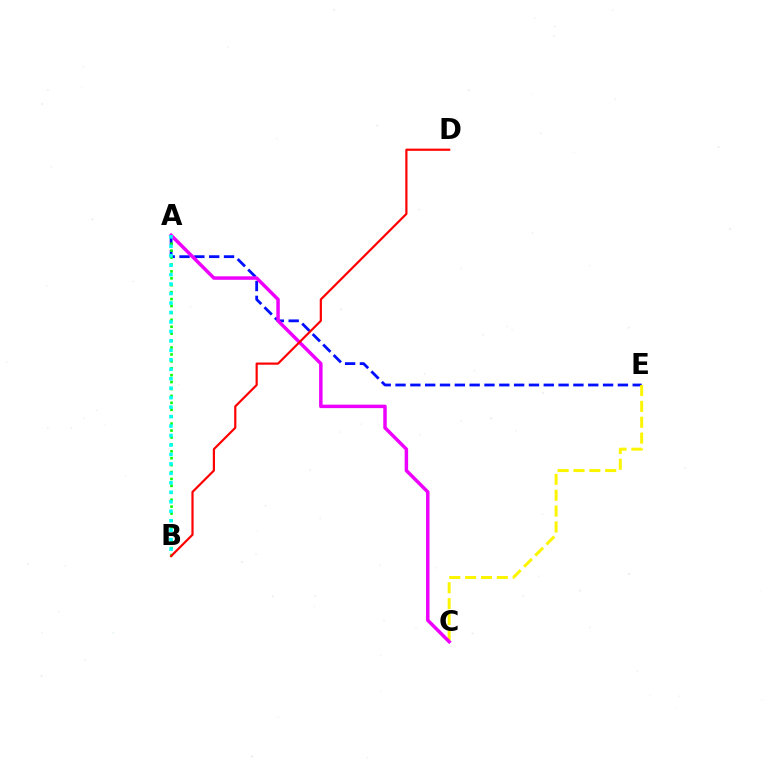{('A', 'E'): [{'color': '#0010ff', 'line_style': 'dashed', 'thickness': 2.01}], ('A', 'B'): [{'color': '#08ff00', 'line_style': 'dotted', 'thickness': 1.88}, {'color': '#00fff6', 'line_style': 'dotted', 'thickness': 2.57}], ('C', 'E'): [{'color': '#fcf500', 'line_style': 'dashed', 'thickness': 2.15}], ('A', 'C'): [{'color': '#ee00ff', 'line_style': 'solid', 'thickness': 2.5}], ('B', 'D'): [{'color': '#ff0000', 'line_style': 'solid', 'thickness': 1.58}]}